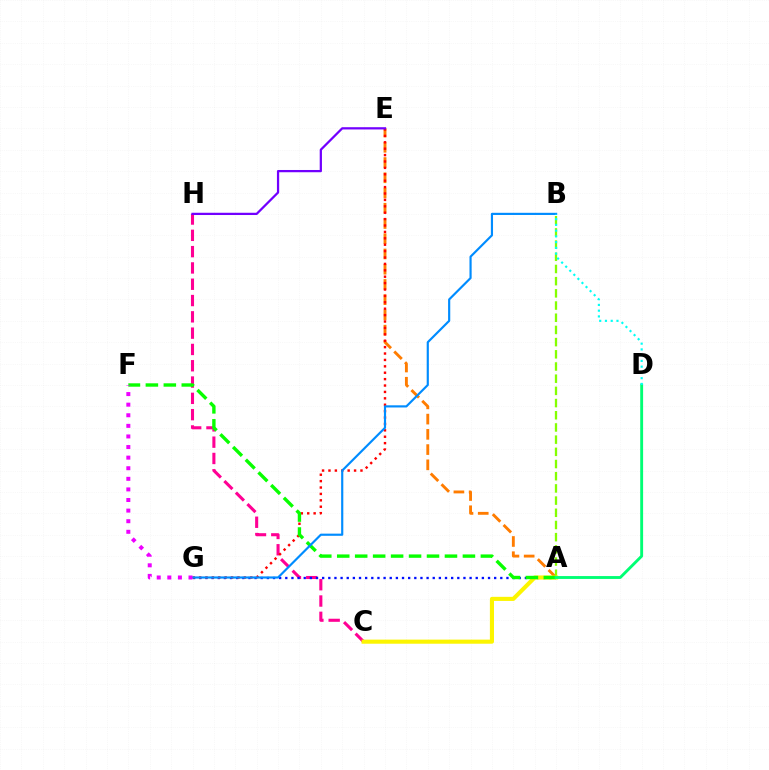{('A', 'E'): [{'color': '#ff7c00', 'line_style': 'dashed', 'thickness': 2.07}], ('C', 'H'): [{'color': '#ff0094', 'line_style': 'dashed', 'thickness': 2.21}], ('A', 'G'): [{'color': '#0010ff', 'line_style': 'dotted', 'thickness': 1.67}], ('A', 'B'): [{'color': '#84ff00', 'line_style': 'dashed', 'thickness': 1.66}], ('A', 'C'): [{'color': '#fcf500', 'line_style': 'solid', 'thickness': 2.95}], ('E', 'G'): [{'color': '#ff0000', 'line_style': 'dotted', 'thickness': 1.74}], ('A', 'F'): [{'color': '#08ff00', 'line_style': 'dashed', 'thickness': 2.44}], ('A', 'D'): [{'color': '#00ff74', 'line_style': 'solid', 'thickness': 2.07}], ('B', 'G'): [{'color': '#008cff', 'line_style': 'solid', 'thickness': 1.56}], ('E', 'H'): [{'color': '#7200ff', 'line_style': 'solid', 'thickness': 1.62}], ('F', 'G'): [{'color': '#ee00ff', 'line_style': 'dotted', 'thickness': 2.88}], ('B', 'D'): [{'color': '#00fff6', 'line_style': 'dotted', 'thickness': 1.56}]}